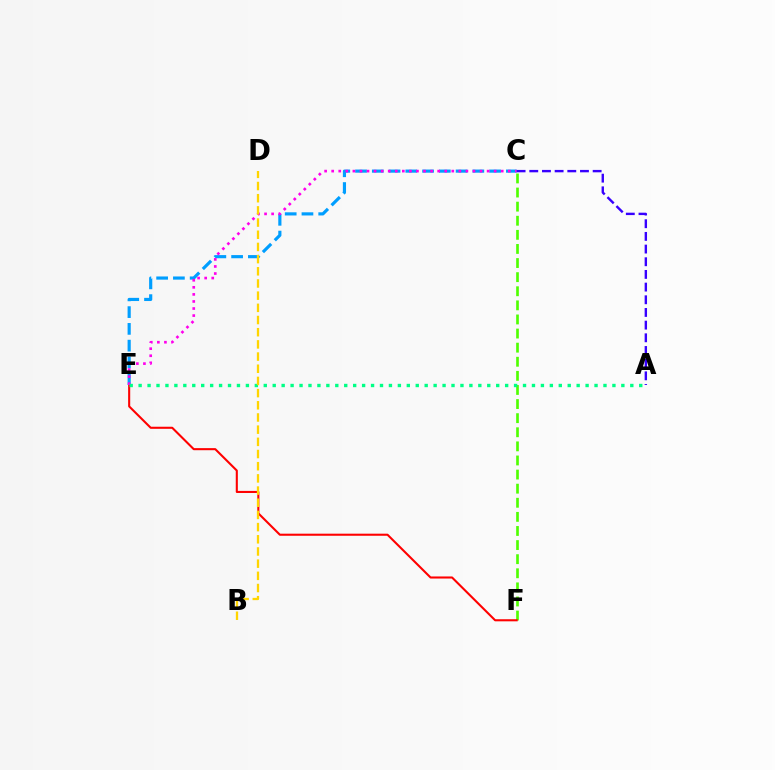{('C', 'F'): [{'color': '#4fff00', 'line_style': 'dashed', 'thickness': 1.92}], ('E', 'F'): [{'color': '#ff0000', 'line_style': 'solid', 'thickness': 1.5}], ('C', 'E'): [{'color': '#009eff', 'line_style': 'dashed', 'thickness': 2.28}, {'color': '#ff00ed', 'line_style': 'dotted', 'thickness': 1.92}], ('A', 'E'): [{'color': '#00ff86', 'line_style': 'dotted', 'thickness': 2.43}], ('A', 'C'): [{'color': '#3700ff', 'line_style': 'dashed', 'thickness': 1.72}], ('B', 'D'): [{'color': '#ffd500', 'line_style': 'dashed', 'thickness': 1.65}]}